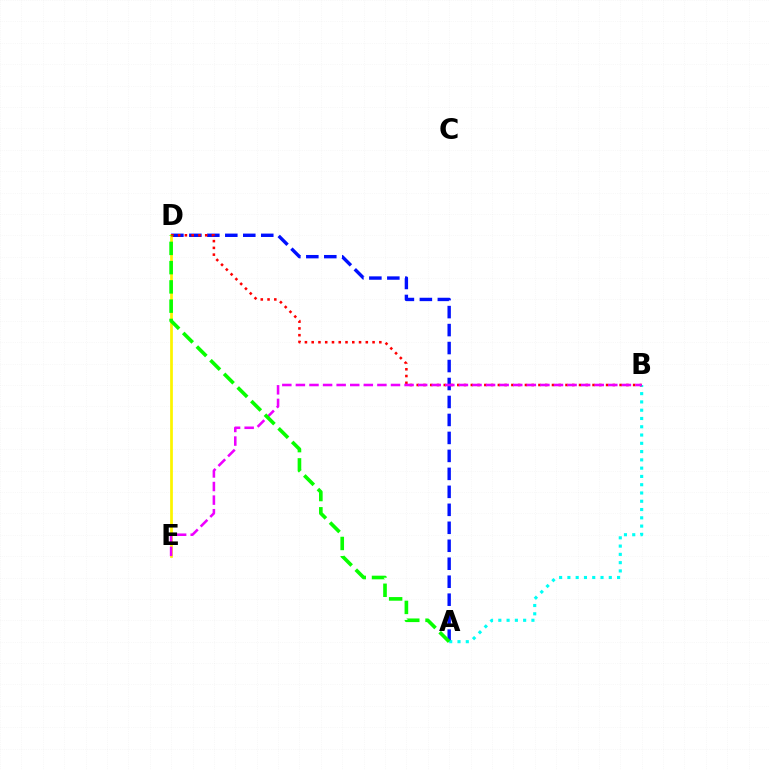{('A', 'D'): [{'color': '#0010ff', 'line_style': 'dashed', 'thickness': 2.44}, {'color': '#08ff00', 'line_style': 'dashed', 'thickness': 2.62}], ('A', 'B'): [{'color': '#00fff6', 'line_style': 'dotted', 'thickness': 2.25}], ('D', 'E'): [{'color': '#fcf500', 'line_style': 'solid', 'thickness': 1.97}], ('B', 'D'): [{'color': '#ff0000', 'line_style': 'dotted', 'thickness': 1.84}], ('B', 'E'): [{'color': '#ee00ff', 'line_style': 'dashed', 'thickness': 1.85}]}